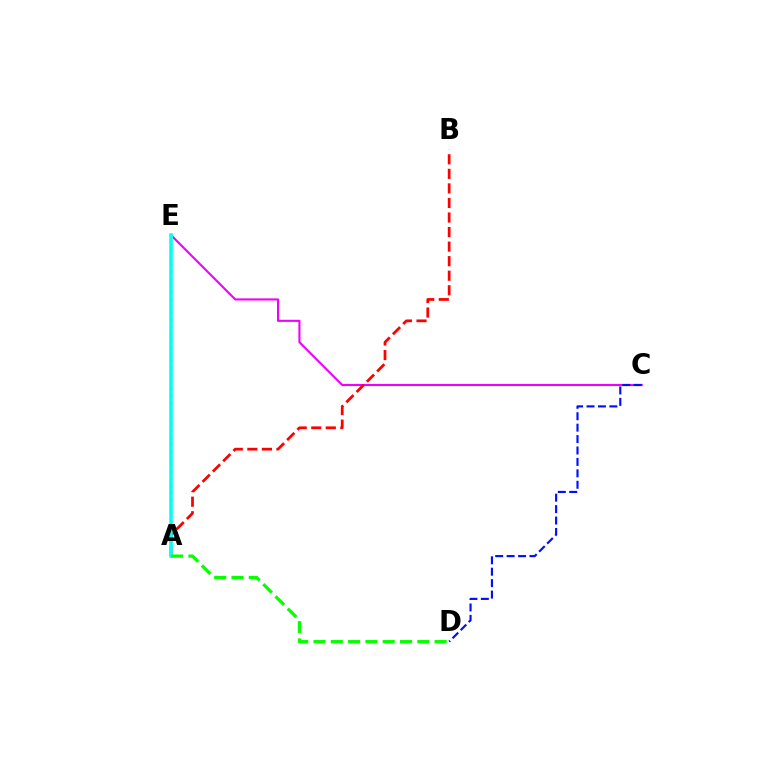{('C', 'E'): [{'color': '#ee00ff', 'line_style': 'solid', 'thickness': 1.52}], ('A', 'E'): [{'color': '#fcf500', 'line_style': 'dotted', 'thickness': 1.88}, {'color': '#00fff6', 'line_style': 'solid', 'thickness': 2.54}], ('A', 'B'): [{'color': '#ff0000', 'line_style': 'dashed', 'thickness': 1.98}], ('A', 'D'): [{'color': '#08ff00', 'line_style': 'dashed', 'thickness': 2.35}], ('C', 'D'): [{'color': '#0010ff', 'line_style': 'dashed', 'thickness': 1.55}]}